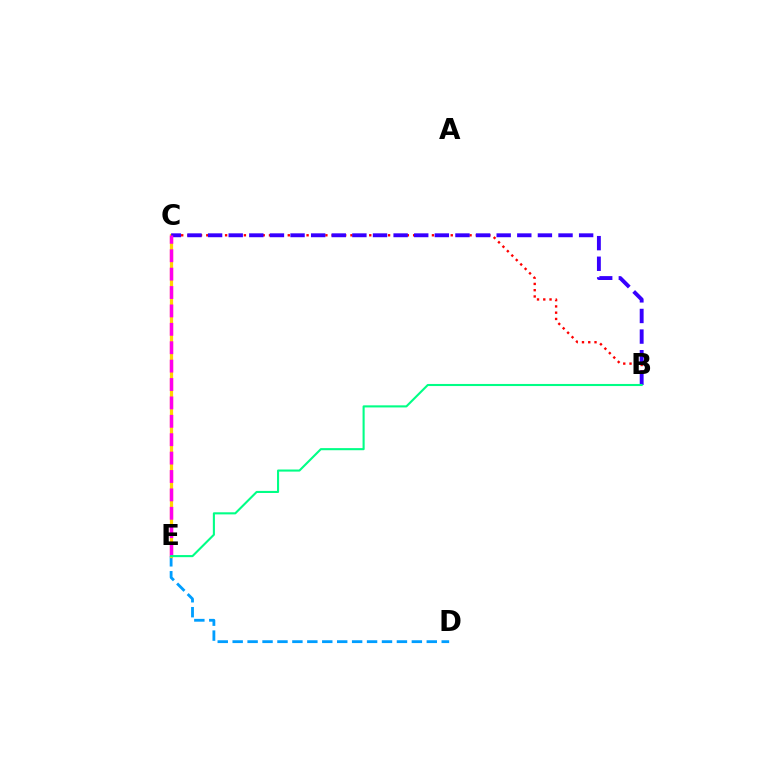{('D', 'E'): [{'color': '#009eff', 'line_style': 'dashed', 'thickness': 2.03}], ('C', 'E'): [{'color': '#4fff00', 'line_style': 'solid', 'thickness': 2.09}, {'color': '#ffd500', 'line_style': 'solid', 'thickness': 2.33}, {'color': '#ff00ed', 'line_style': 'dashed', 'thickness': 2.5}], ('B', 'C'): [{'color': '#ff0000', 'line_style': 'dotted', 'thickness': 1.7}, {'color': '#3700ff', 'line_style': 'dashed', 'thickness': 2.8}], ('B', 'E'): [{'color': '#00ff86', 'line_style': 'solid', 'thickness': 1.51}]}